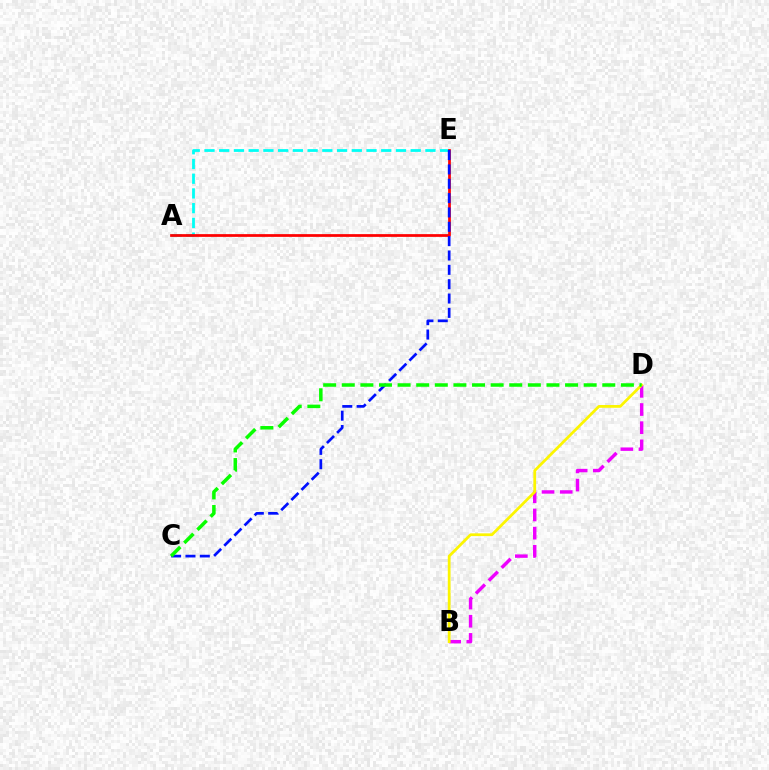{('A', 'E'): [{'color': '#00fff6', 'line_style': 'dashed', 'thickness': 2.0}, {'color': '#ff0000', 'line_style': 'solid', 'thickness': 1.97}], ('B', 'D'): [{'color': '#ee00ff', 'line_style': 'dashed', 'thickness': 2.47}, {'color': '#fcf500', 'line_style': 'solid', 'thickness': 1.99}], ('C', 'E'): [{'color': '#0010ff', 'line_style': 'dashed', 'thickness': 1.95}], ('C', 'D'): [{'color': '#08ff00', 'line_style': 'dashed', 'thickness': 2.53}]}